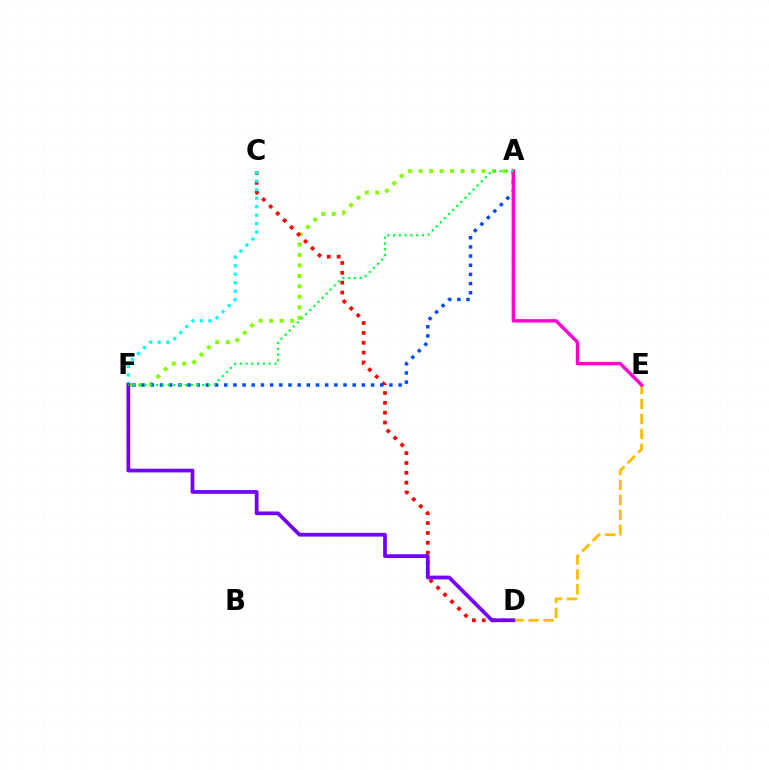{('A', 'F'): [{'color': '#84ff00', 'line_style': 'dotted', 'thickness': 2.84}, {'color': '#004bff', 'line_style': 'dotted', 'thickness': 2.49}, {'color': '#00ff39', 'line_style': 'dotted', 'thickness': 1.57}], ('C', 'D'): [{'color': '#ff0000', 'line_style': 'dotted', 'thickness': 2.68}], ('C', 'F'): [{'color': '#00fff6', 'line_style': 'dotted', 'thickness': 2.31}], ('D', 'E'): [{'color': '#ffbd00', 'line_style': 'dashed', 'thickness': 2.03}], ('D', 'F'): [{'color': '#7200ff', 'line_style': 'solid', 'thickness': 2.69}], ('A', 'E'): [{'color': '#ff00cf', 'line_style': 'solid', 'thickness': 2.45}]}